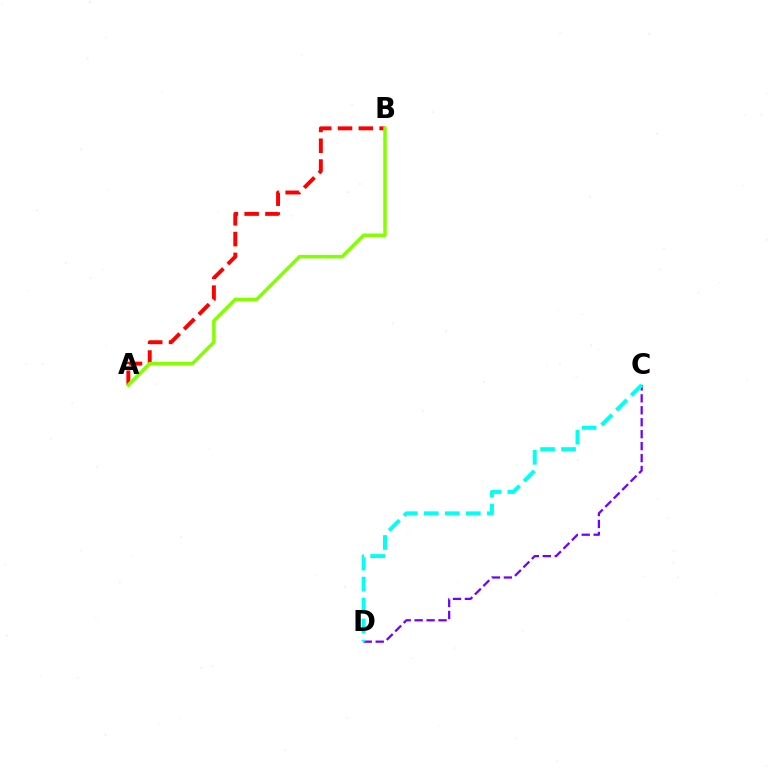{('A', 'B'): [{'color': '#ff0000', 'line_style': 'dashed', 'thickness': 2.83}, {'color': '#84ff00', 'line_style': 'solid', 'thickness': 2.53}], ('C', 'D'): [{'color': '#7200ff', 'line_style': 'dashed', 'thickness': 1.62}, {'color': '#00fff6', 'line_style': 'dashed', 'thickness': 2.85}]}